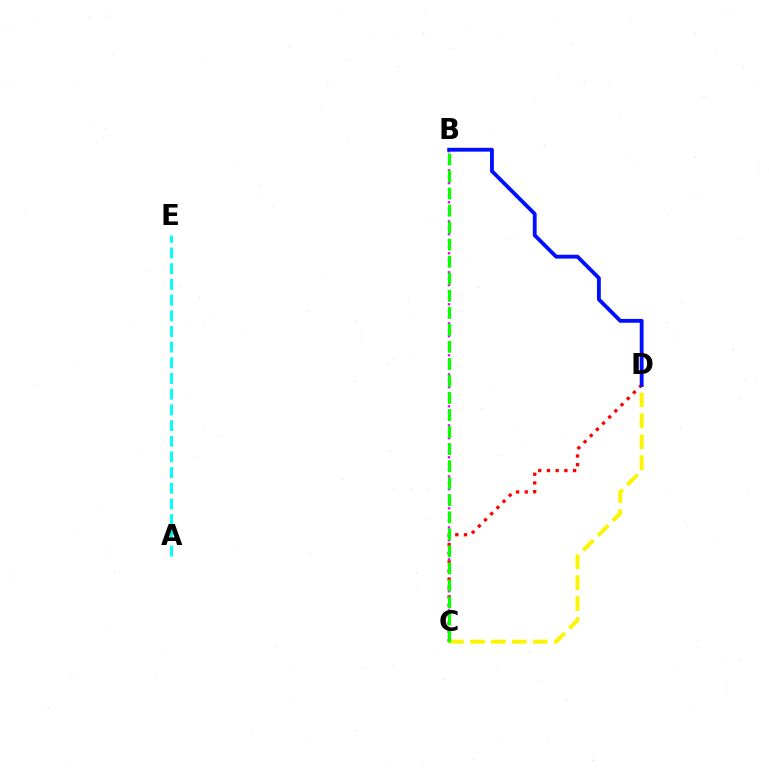{('B', 'C'): [{'color': '#ee00ff', 'line_style': 'dotted', 'thickness': 1.73}, {'color': '#08ff00', 'line_style': 'dashed', 'thickness': 2.31}], ('C', 'D'): [{'color': '#ff0000', 'line_style': 'dotted', 'thickness': 2.37}, {'color': '#fcf500', 'line_style': 'dashed', 'thickness': 2.84}], ('A', 'E'): [{'color': '#00fff6', 'line_style': 'dashed', 'thickness': 2.13}], ('B', 'D'): [{'color': '#0010ff', 'line_style': 'solid', 'thickness': 2.76}]}